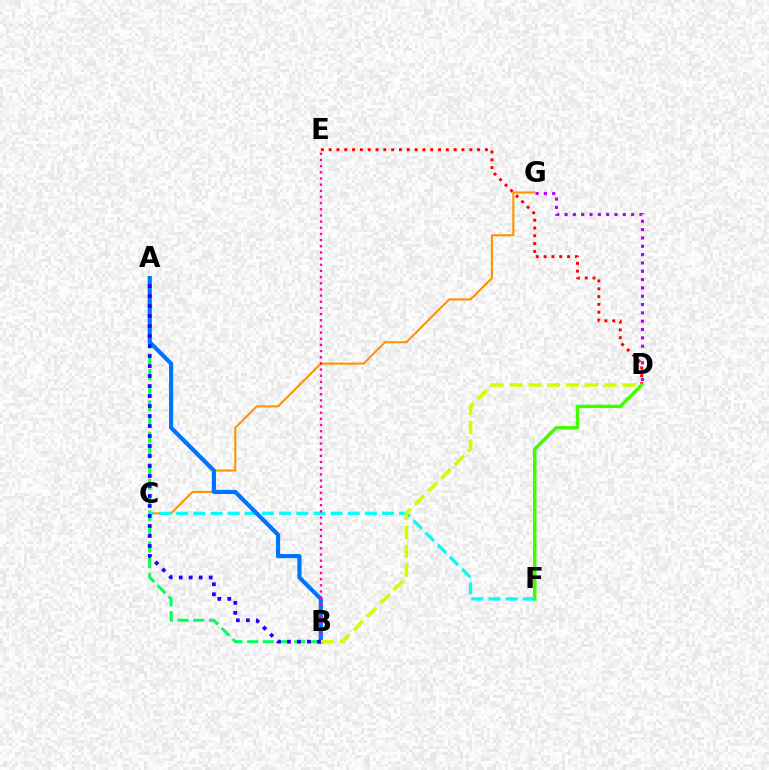{('D', 'G'): [{'color': '#b900ff', 'line_style': 'dotted', 'thickness': 2.26}], ('A', 'B'): [{'color': '#00ff5c', 'line_style': 'dashed', 'thickness': 2.13}, {'color': '#0074ff', 'line_style': 'solid', 'thickness': 3.0}, {'color': '#2500ff', 'line_style': 'dotted', 'thickness': 2.72}], ('D', 'E'): [{'color': '#ff0000', 'line_style': 'dotted', 'thickness': 2.12}], ('C', 'G'): [{'color': '#ff9400', 'line_style': 'solid', 'thickness': 1.51}], ('C', 'F'): [{'color': '#00fff6', 'line_style': 'dashed', 'thickness': 2.33}], ('D', 'F'): [{'color': '#3dff00', 'line_style': 'solid', 'thickness': 2.49}], ('B', 'E'): [{'color': '#ff00ac', 'line_style': 'dotted', 'thickness': 1.67}], ('B', 'D'): [{'color': '#d1ff00', 'line_style': 'dashed', 'thickness': 2.56}]}